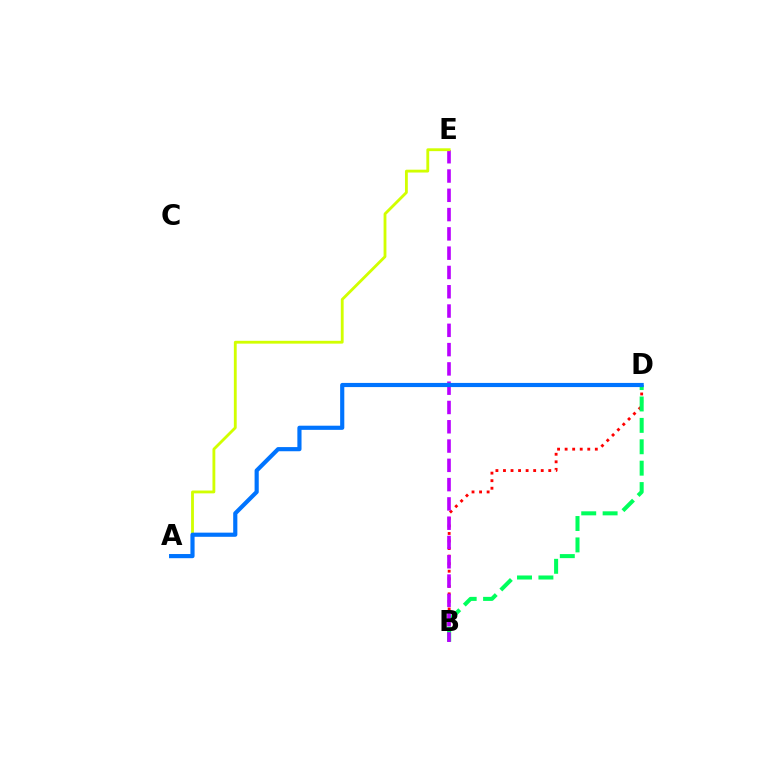{('B', 'D'): [{'color': '#ff0000', 'line_style': 'dotted', 'thickness': 2.05}, {'color': '#00ff5c', 'line_style': 'dashed', 'thickness': 2.91}], ('B', 'E'): [{'color': '#b900ff', 'line_style': 'dashed', 'thickness': 2.62}], ('A', 'E'): [{'color': '#d1ff00', 'line_style': 'solid', 'thickness': 2.04}], ('A', 'D'): [{'color': '#0074ff', 'line_style': 'solid', 'thickness': 2.99}]}